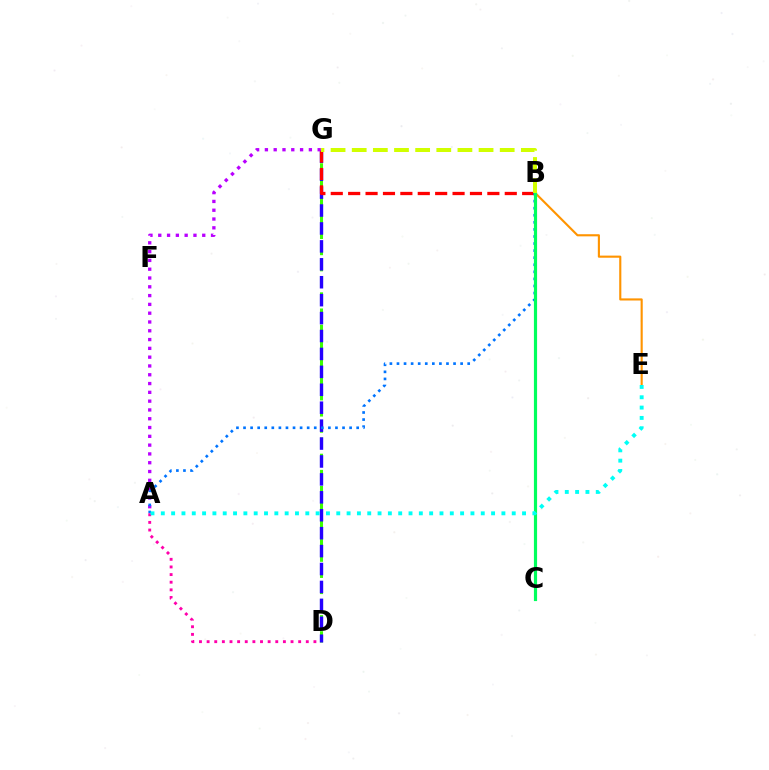{('D', 'G'): [{'color': '#3dff00', 'line_style': 'dashed', 'thickness': 2.19}, {'color': '#2500ff', 'line_style': 'dashed', 'thickness': 2.44}], ('B', 'E'): [{'color': '#ff9400', 'line_style': 'solid', 'thickness': 1.53}], ('B', 'G'): [{'color': '#ff0000', 'line_style': 'dashed', 'thickness': 2.36}, {'color': '#d1ff00', 'line_style': 'dashed', 'thickness': 2.87}], ('A', 'G'): [{'color': '#b900ff', 'line_style': 'dotted', 'thickness': 2.39}], ('A', 'B'): [{'color': '#0074ff', 'line_style': 'dotted', 'thickness': 1.92}], ('A', 'D'): [{'color': '#ff00ac', 'line_style': 'dotted', 'thickness': 2.07}], ('B', 'C'): [{'color': '#00ff5c', 'line_style': 'solid', 'thickness': 2.29}], ('A', 'E'): [{'color': '#00fff6', 'line_style': 'dotted', 'thickness': 2.8}]}